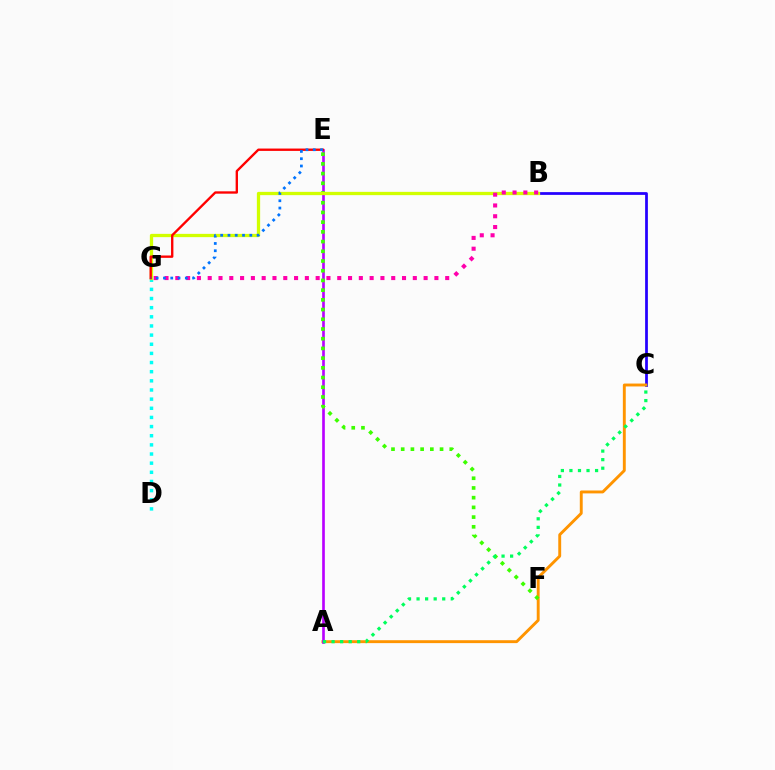{('B', 'C'): [{'color': '#2500ff', 'line_style': 'solid', 'thickness': 1.98}], ('A', 'C'): [{'color': '#ff9400', 'line_style': 'solid', 'thickness': 2.09}, {'color': '#00ff5c', 'line_style': 'dotted', 'thickness': 2.32}], ('D', 'G'): [{'color': '#00fff6', 'line_style': 'dotted', 'thickness': 2.49}], ('A', 'E'): [{'color': '#b900ff', 'line_style': 'solid', 'thickness': 1.92}], ('E', 'F'): [{'color': '#3dff00', 'line_style': 'dotted', 'thickness': 2.64}], ('B', 'G'): [{'color': '#d1ff00', 'line_style': 'solid', 'thickness': 2.36}, {'color': '#ff00ac', 'line_style': 'dotted', 'thickness': 2.93}], ('E', 'G'): [{'color': '#ff0000', 'line_style': 'solid', 'thickness': 1.7}, {'color': '#0074ff', 'line_style': 'dotted', 'thickness': 1.98}]}